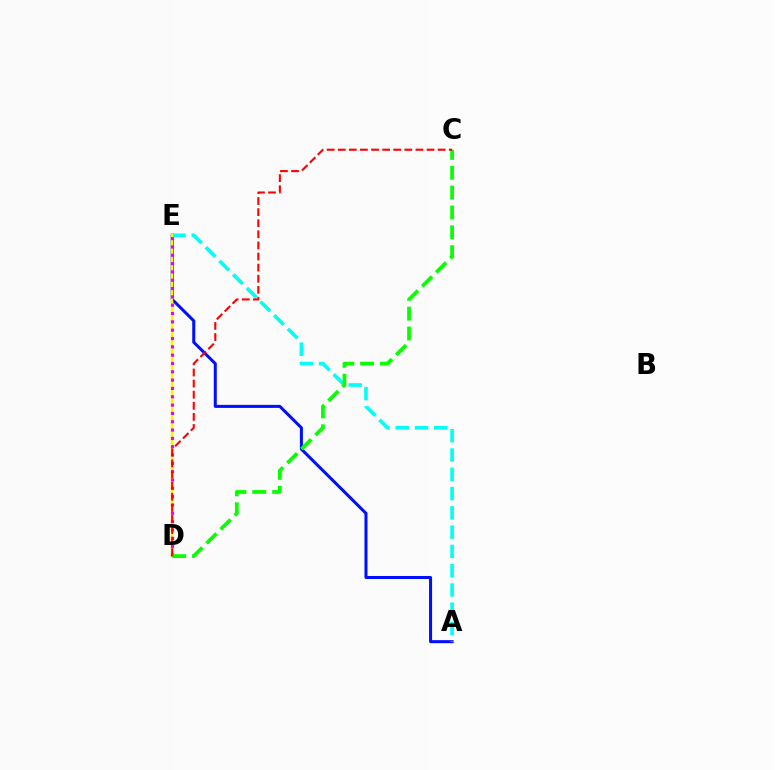{('A', 'E'): [{'color': '#0010ff', 'line_style': 'solid', 'thickness': 2.18}, {'color': '#00fff6', 'line_style': 'dashed', 'thickness': 2.62}], ('D', 'E'): [{'color': '#fcf500', 'line_style': 'solid', 'thickness': 1.73}, {'color': '#ee00ff', 'line_style': 'dotted', 'thickness': 2.26}], ('C', 'D'): [{'color': '#08ff00', 'line_style': 'dashed', 'thickness': 2.7}, {'color': '#ff0000', 'line_style': 'dashed', 'thickness': 1.51}]}